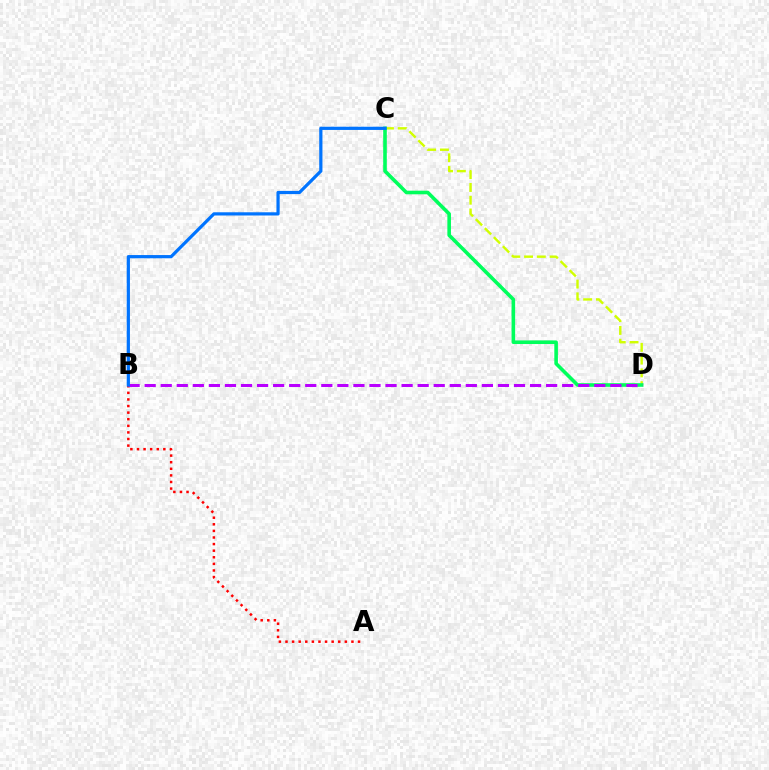{('C', 'D'): [{'color': '#d1ff00', 'line_style': 'dashed', 'thickness': 1.73}, {'color': '#00ff5c', 'line_style': 'solid', 'thickness': 2.59}], ('A', 'B'): [{'color': '#ff0000', 'line_style': 'dotted', 'thickness': 1.79}], ('B', 'D'): [{'color': '#b900ff', 'line_style': 'dashed', 'thickness': 2.18}], ('B', 'C'): [{'color': '#0074ff', 'line_style': 'solid', 'thickness': 2.32}]}